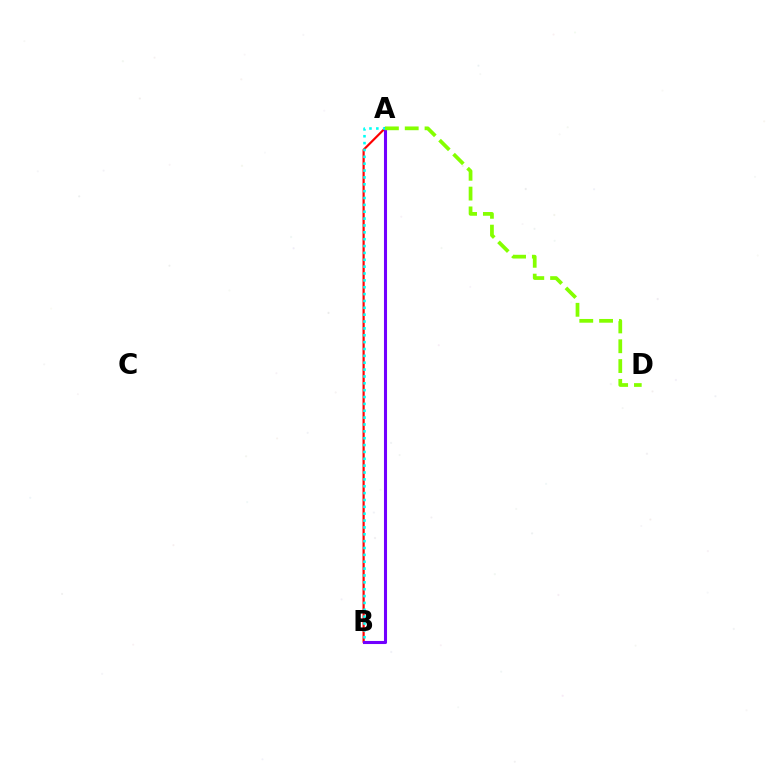{('A', 'B'): [{'color': '#ff0000', 'line_style': 'solid', 'thickness': 1.57}, {'color': '#7200ff', 'line_style': 'solid', 'thickness': 2.21}, {'color': '#00fff6', 'line_style': 'dotted', 'thickness': 1.86}], ('A', 'D'): [{'color': '#84ff00', 'line_style': 'dashed', 'thickness': 2.69}]}